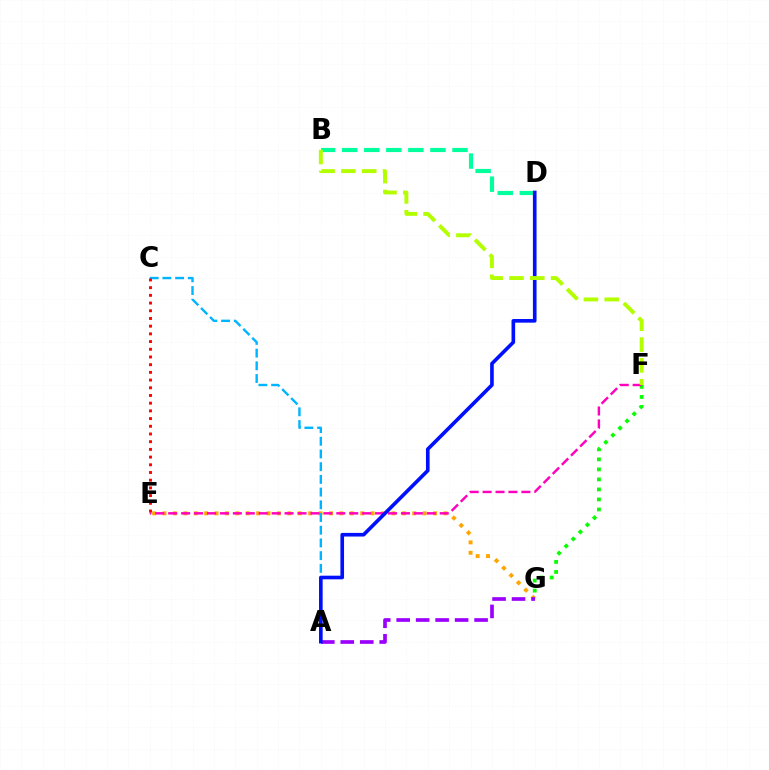{('B', 'D'): [{'color': '#00ff9d', 'line_style': 'dashed', 'thickness': 3.0}], ('F', 'G'): [{'color': '#08ff00', 'line_style': 'dotted', 'thickness': 2.72}], ('E', 'G'): [{'color': '#ffa500', 'line_style': 'dotted', 'thickness': 2.83}], ('A', 'C'): [{'color': '#00b5ff', 'line_style': 'dashed', 'thickness': 1.73}], ('A', 'G'): [{'color': '#9b00ff', 'line_style': 'dashed', 'thickness': 2.65}], ('E', 'F'): [{'color': '#ff00bd', 'line_style': 'dashed', 'thickness': 1.76}], ('A', 'D'): [{'color': '#0010ff', 'line_style': 'solid', 'thickness': 2.62}], ('C', 'E'): [{'color': '#ff0000', 'line_style': 'dotted', 'thickness': 2.09}], ('B', 'F'): [{'color': '#b3ff00', 'line_style': 'dashed', 'thickness': 2.83}]}